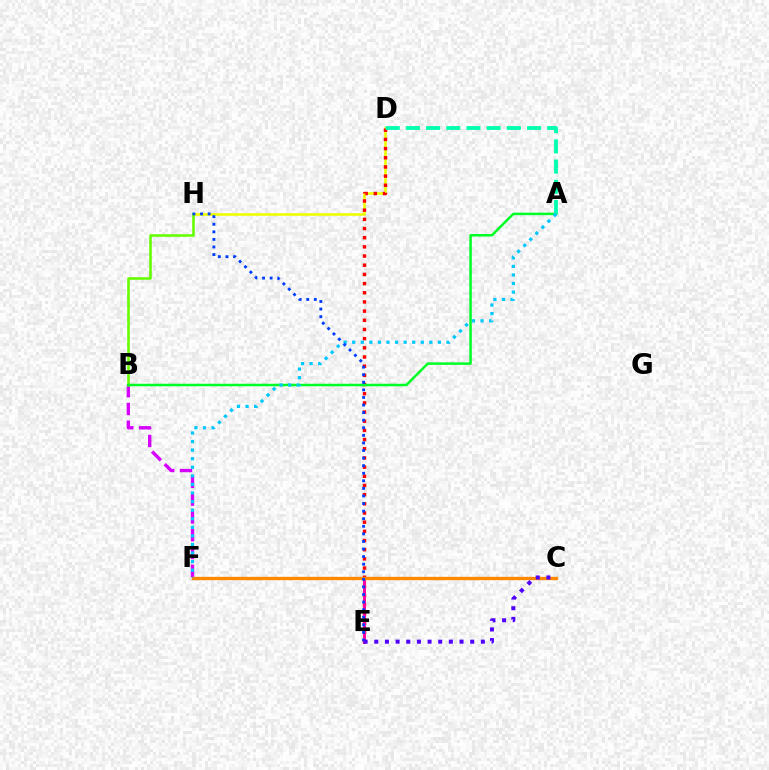{('D', 'H'): [{'color': '#eeff00', 'line_style': 'solid', 'thickness': 1.89}], ('B', 'F'): [{'color': '#d600ff', 'line_style': 'dashed', 'thickness': 2.42}], ('D', 'E'): [{'color': '#ff0000', 'line_style': 'dotted', 'thickness': 2.49}], ('E', 'F'): [{'color': '#ff00a0', 'line_style': 'solid', 'thickness': 2.13}], ('B', 'H'): [{'color': '#66ff00', 'line_style': 'solid', 'thickness': 1.87}], ('A', 'B'): [{'color': '#00ff27', 'line_style': 'solid', 'thickness': 1.81}], ('C', 'F'): [{'color': '#ff8800', 'line_style': 'solid', 'thickness': 2.4}], ('A', 'D'): [{'color': '#00ffaf', 'line_style': 'dashed', 'thickness': 2.74}], ('A', 'F'): [{'color': '#00c7ff', 'line_style': 'dotted', 'thickness': 2.33}], ('E', 'H'): [{'color': '#003fff', 'line_style': 'dotted', 'thickness': 2.06}], ('C', 'E'): [{'color': '#4f00ff', 'line_style': 'dotted', 'thickness': 2.9}]}